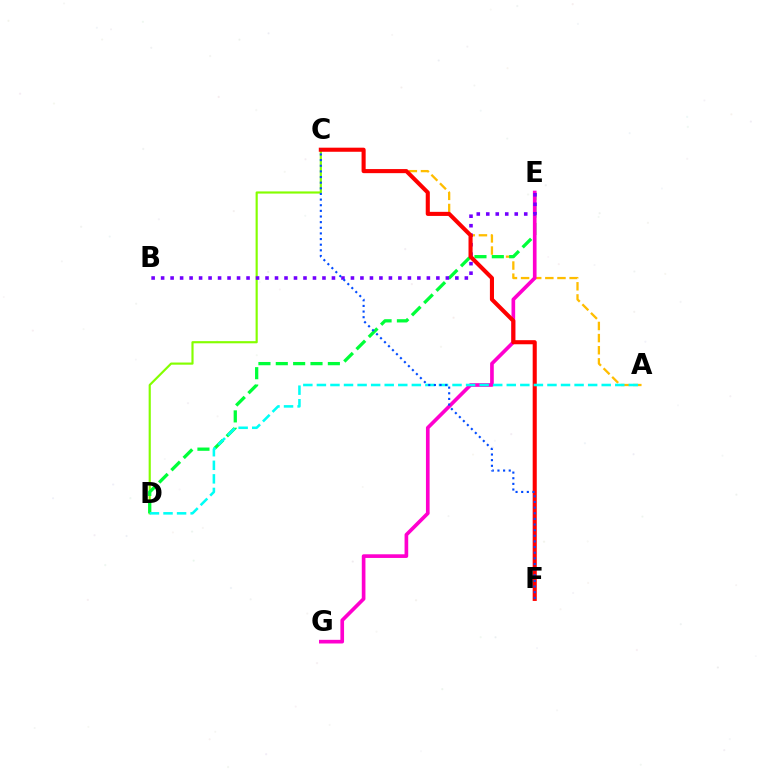{('A', 'C'): [{'color': '#ffbd00', 'line_style': 'dashed', 'thickness': 1.65}], ('C', 'D'): [{'color': '#84ff00', 'line_style': 'solid', 'thickness': 1.56}], ('D', 'E'): [{'color': '#00ff39', 'line_style': 'dashed', 'thickness': 2.36}], ('E', 'G'): [{'color': '#ff00cf', 'line_style': 'solid', 'thickness': 2.64}], ('B', 'E'): [{'color': '#7200ff', 'line_style': 'dotted', 'thickness': 2.58}], ('C', 'F'): [{'color': '#ff0000', 'line_style': 'solid', 'thickness': 2.94}, {'color': '#004bff', 'line_style': 'dotted', 'thickness': 1.53}], ('A', 'D'): [{'color': '#00fff6', 'line_style': 'dashed', 'thickness': 1.84}]}